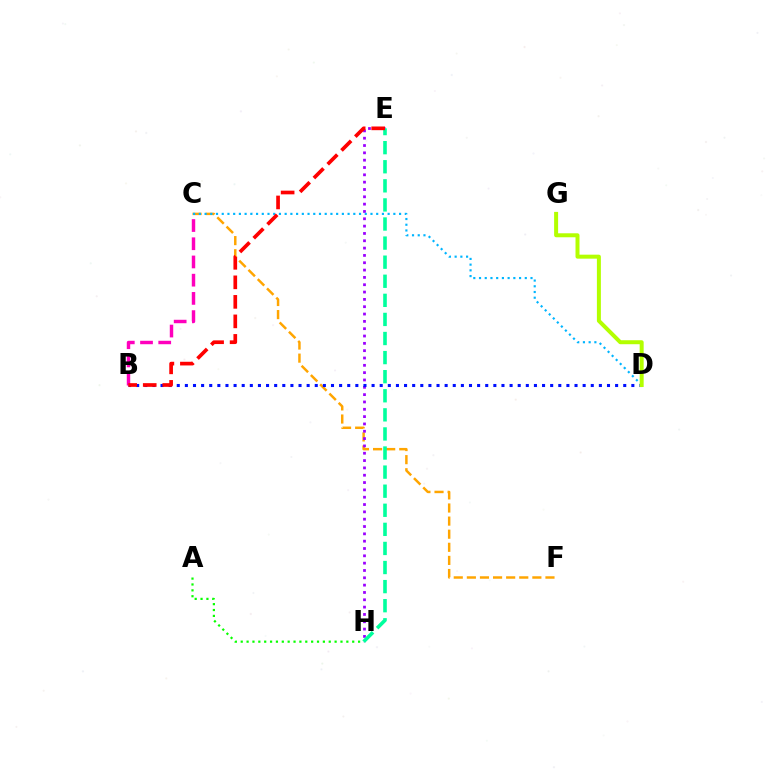{('C', 'F'): [{'color': '#ffa500', 'line_style': 'dashed', 'thickness': 1.78}], ('E', 'H'): [{'color': '#9b00ff', 'line_style': 'dotted', 'thickness': 1.99}, {'color': '#00ff9d', 'line_style': 'dashed', 'thickness': 2.59}], ('B', 'D'): [{'color': '#0010ff', 'line_style': 'dotted', 'thickness': 2.21}], ('B', 'C'): [{'color': '#ff00bd', 'line_style': 'dashed', 'thickness': 2.47}], ('C', 'D'): [{'color': '#00b5ff', 'line_style': 'dotted', 'thickness': 1.55}], ('A', 'H'): [{'color': '#08ff00', 'line_style': 'dotted', 'thickness': 1.59}], ('D', 'G'): [{'color': '#b3ff00', 'line_style': 'solid', 'thickness': 2.87}], ('B', 'E'): [{'color': '#ff0000', 'line_style': 'dashed', 'thickness': 2.65}]}